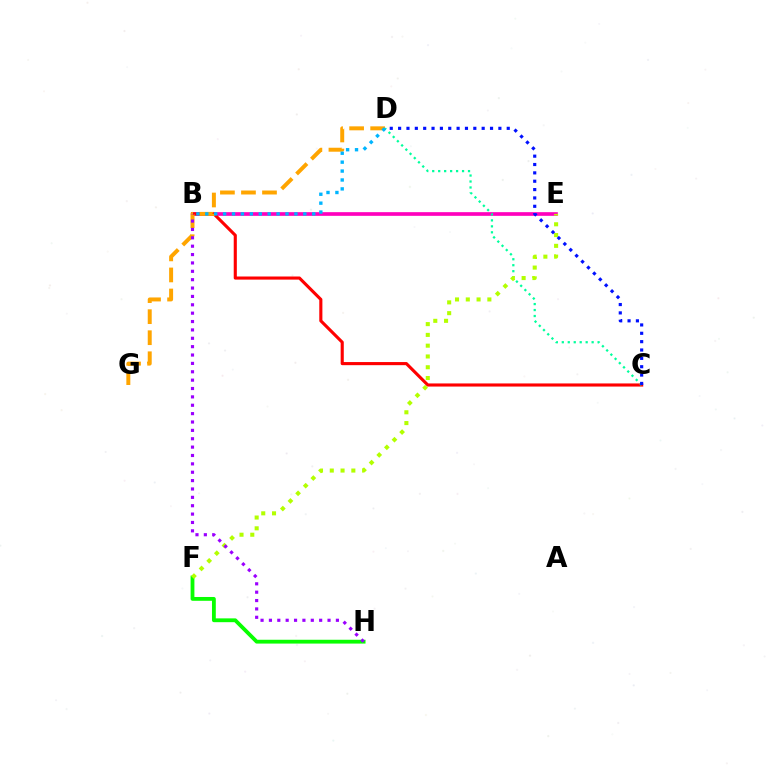{('B', 'E'): [{'color': '#ff00bd', 'line_style': 'solid', 'thickness': 2.64}], ('B', 'C'): [{'color': '#ff0000', 'line_style': 'solid', 'thickness': 2.24}], ('F', 'H'): [{'color': '#08ff00', 'line_style': 'solid', 'thickness': 2.75}], ('D', 'G'): [{'color': '#ffa500', 'line_style': 'dashed', 'thickness': 2.86}], ('C', 'D'): [{'color': '#00ff9d', 'line_style': 'dotted', 'thickness': 1.62}, {'color': '#0010ff', 'line_style': 'dotted', 'thickness': 2.27}], ('E', 'F'): [{'color': '#b3ff00', 'line_style': 'dotted', 'thickness': 2.93}], ('B', 'D'): [{'color': '#00b5ff', 'line_style': 'dotted', 'thickness': 2.42}], ('B', 'H'): [{'color': '#9b00ff', 'line_style': 'dotted', 'thickness': 2.27}]}